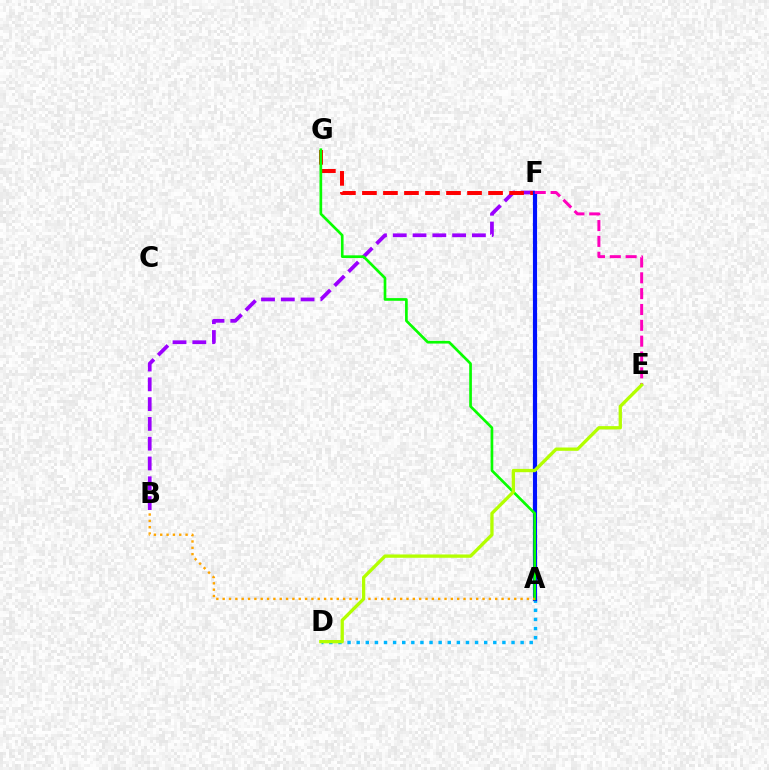{('B', 'F'): [{'color': '#9b00ff', 'line_style': 'dashed', 'thickness': 2.69}], ('A', 'D'): [{'color': '#00b5ff', 'line_style': 'dotted', 'thickness': 2.47}], ('A', 'F'): [{'color': '#00ff9d', 'line_style': 'solid', 'thickness': 2.84}, {'color': '#0010ff', 'line_style': 'solid', 'thickness': 3.0}], ('F', 'G'): [{'color': '#ff0000', 'line_style': 'dashed', 'thickness': 2.86}], ('A', 'G'): [{'color': '#08ff00', 'line_style': 'solid', 'thickness': 1.93}], ('E', 'F'): [{'color': '#ff00bd', 'line_style': 'dashed', 'thickness': 2.15}], ('A', 'B'): [{'color': '#ffa500', 'line_style': 'dotted', 'thickness': 1.72}], ('D', 'E'): [{'color': '#b3ff00', 'line_style': 'solid', 'thickness': 2.38}]}